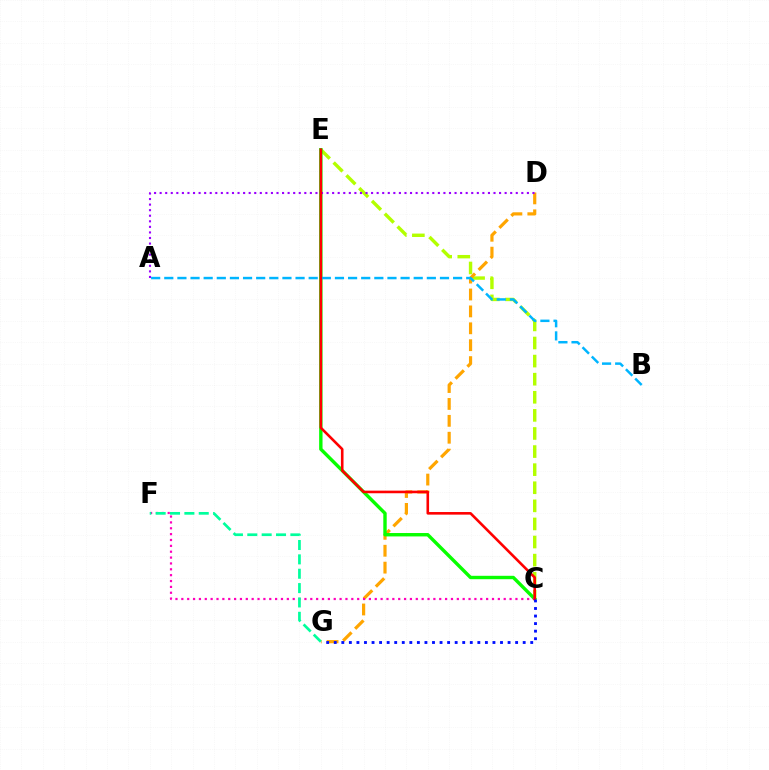{('C', 'E'): [{'color': '#b3ff00', 'line_style': 'dashed', 'thickness': 2.46}, {'color': '#08ff00', 'line_style': 'solid', 'thickness': 2.45}, {'color': '#ff0000', 'line_style': 'solid', 'thickness': 1.87}], ('D', 'G'): [{'color': '#ffa500', 'line_style': 'dashed', 'thickness': 2.3}], ('A', 'B'): [{'color': '#00b5ff', 'line_style': 'dashed', 'thickness': 1.78}], ('A', 'D'): [{'color': '#9b00ff', 'line_style': 'dotted', 'thickness': 1.51}], ('C', 'F'): [{'color': '#ff00bd', 'line_style': 'dotted', 'thickness': 1.59}], ('C', 'G'): [{'color': '#0010ff', 'line_style': 'dotted', 'thickness': 2.05}], ('F', 'G'): [{'color': '#00ff9d', 'line_style': 'dashed', 'thickness': 1.95}]}